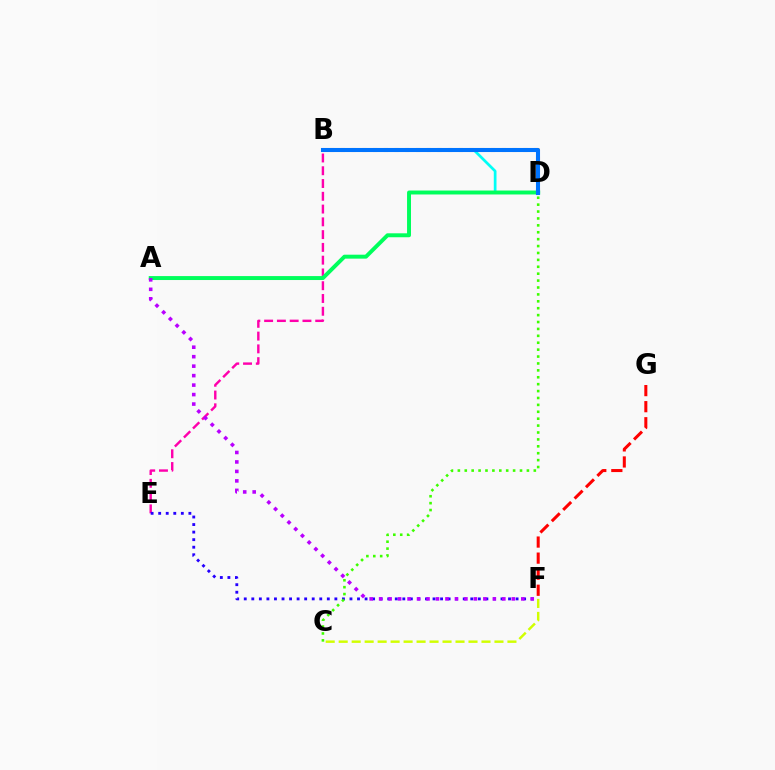{('C', 'F'): [{'color': '#d1ff00', 'line_style': 'dashed', 'thickness': 1.76}], ('B', 'D'): [{'color': '#ff9400', 'line_style': 'dotted', 'thickness': 2.92}, {'color': '#00fff6', 'line_style': 'solid', 'thickness': 1.96}, {'color': '#0074ff', 'line_style': 'solid', 'thickness': 2.92}], ('B', 'E'): [{'color': '#ff00ac', 'line_style': 'dashed', 'thickness': 1.74}], ('E', 'F'): [{'color': '#2500ff', 'line_style': 'dotted', 'thickness': 2.05}], ('C', 'D'): [{'color': '#3dff00', 'line_style': 'dotted', 'thickness': 1.88}], ('F', 'G'): [{'color': '#ff0000', 'line_style': 'dashed', 'thickness': 2.18}], ('A', 'D'): [{'color': '#00ff5c', 'line_style': 'solid', 'thickness': 2.84}], ('A', 'F'): [{'color': '#b900ff', 'line_style': 'dotted', 'thickness': 2.57}]}